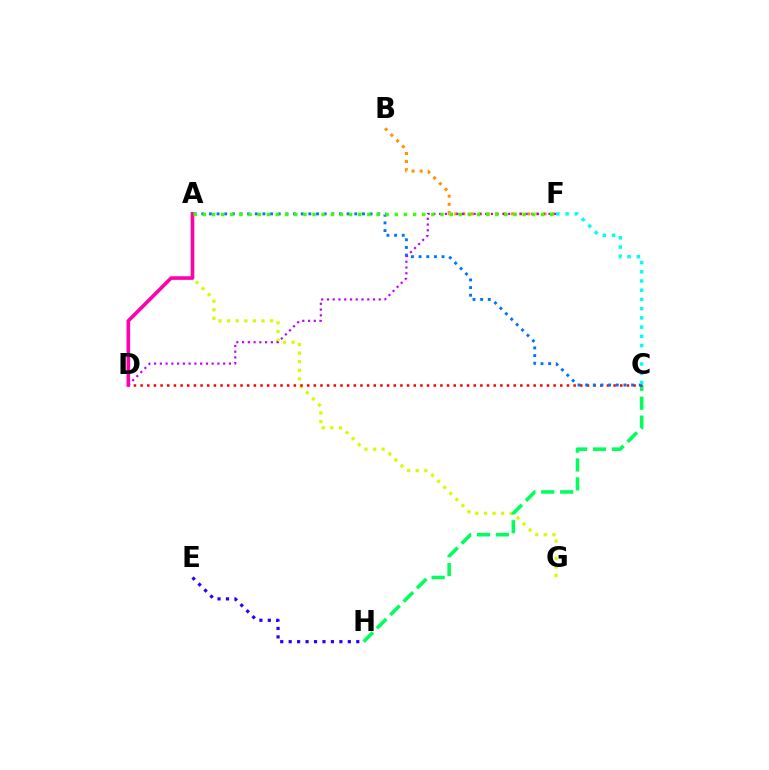{('B', 'F'): [{'color': '#ff9400', 'line_style': 'dotted', 'thickness': 2.2}], ('A', 'G'): [{'color': '#d1ff00', 'line_style': 'dotted', 'thickness': 2.33}], ('C', 'H'): [{'color': '#00ff5c', 'line_style': 'dashed', 'thickness': 2.57}], ('C', 'D'): [{'color': '#ff0000', 'line_style': 'dotted', 'thickness': 1.81}], ('A', 'C'): [{'color': '#0074ff', 'line_style': 'dotted', 'thickness': 2.08}], ('D', 'F'): [{'color': '#b900ff', 'line_style': 'dotted', 'thickness': 1.56}], ('A', 'D'): [{'color': '#ff00ac', 'line_style': 'solid', 'thickness': 2.6}], ('C', 'F'): [{'color': '#00fff6', 'line_style': 'dotted', 'thickness': 2.51}], ('A', 'F'): [{'color': '#3dff00', 'line_style': 'dotted', 'thickness': 2.48}], ('E', 'H'): [{'color': '#2500ff', 'line_style': 'dotted', 'thickness': 2.3}]}